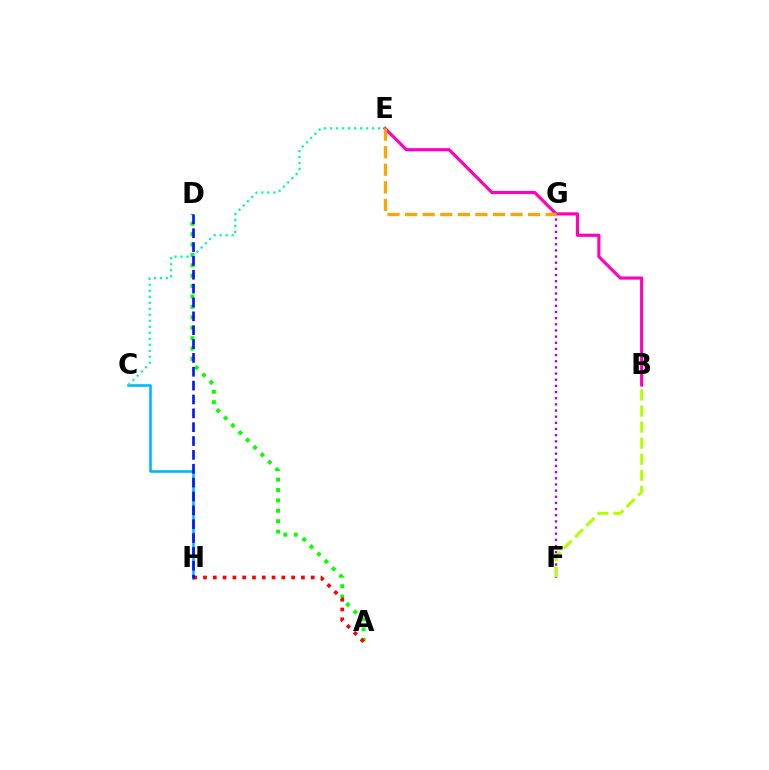{('C', 'H'): [{'color': '#00b5ff', 'line_style': 'solid', 'thickness': 1.86}], ('F', 'G'): [{'color': '#9b00ff', 'line_style': 'dotted', 'thickness': 1.67}], ('A', 'D'): [{'color': '#08ff00', 'line_style': 'dotted', 'thickness': 2.83}], ('A', 'H'): [{'color': '#ff0000', 'line_style': 'dotted', 'thickness': 2.66}], ('B', 'E'): [{'color': '#ff00bd', 'line_style': 'solid', 'thickness': 2.27}], ('C', 'E'): [{'color': '#00ff9d', 'line_style': 'dotted', 'thickness': 1.63}], ('E', 'G'): [{'color': '#ffa500', 'line_style': 'dashed', 'thickness': 2.39}], ('B', 'F'): [{'color': '#b3ff00', 'line_style': 'dashed', 'thickness': 2.18}], ('D', 'H'): [{'color': '#0010ff', 'line_style': 'dashed', 'thickness': 1.88}]}